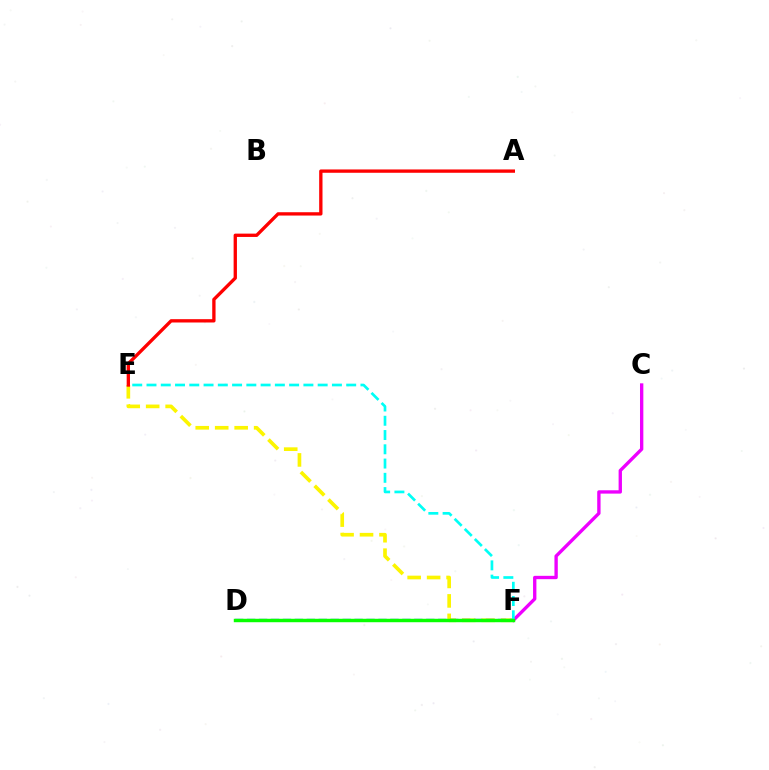{('C', 'F'): [{'color': '#ee00ff', 'line_style': 'solid', 'thickness': 2.41}], ('E', 'F'): [{'color': '#fcf500', 'line_style': 'dashed', 'thickness': 2.65}, {'color': '#00fff6', 'line_style': 'dashed', 'thickness': 1.94}], ('A', 'E'): [{'color': '#ff0000', 'line_style': 'solid', 'thickness': 2.39}], ('D', 'F'): [{'color': '#0010ff', 'line_style': 'dashed', 'thickness': 1.62}, {'color': '#08ff00', 'line_style': 'solid', 'thickness': 2.47}]}